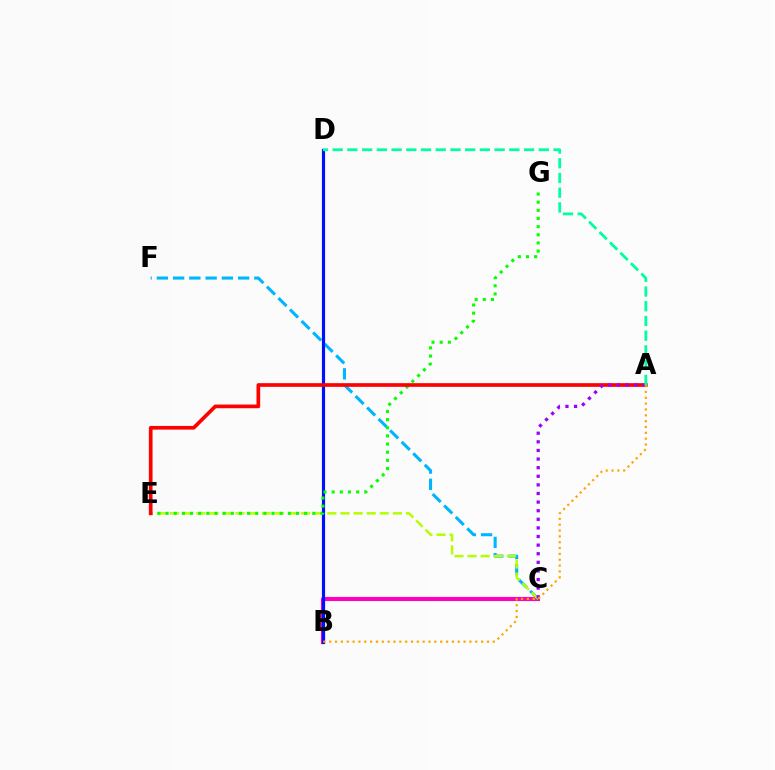{('B', 'C'): [{'color': '#ff00bd', 'line_style': 'solid', 'thickness': 2.95}], ('C', 'F'): [{'color': '#00b5ff', 'line_style': 'dashed', 'thickness': 2.21}], ('C', 'E'): [{'color': '#b3ff00', 'line_style': 'dashed', 'thickness': 1.78}], ('B', 'D'): [{'color': '#0010ff', 'line_style': 'solid', 'thickness': 2.29}], ('E', 'G'): [{'color': '#08ff00', 'line_style': 'dotted', 'thickness': 2.21}], ('A', 'E'): [{'color': '#ff0000', 'line_style': 'solid', 'thickness': 2.65}], ('A', 'C'): [{'color': '#9b00ff', 'line_style': 'dotted', 'thickness': 2.34}], ('A', 'D'): [{'color': '#00ff9d', 'line_style': 'dashed', 'thickness': 2.0}], ('A', 'B'): [{'color': '#ffa500', 'line_style': 'dotted', 'thickness': 1.59}]}